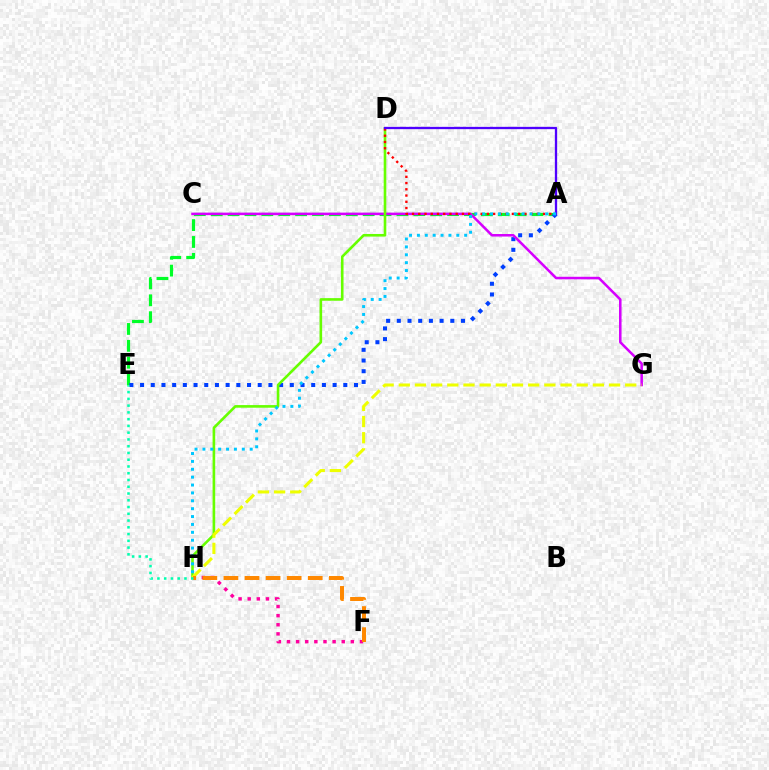{('A', 'E'): [{'color': '#00ff27', 'line_style': 'dashed', 'thickness': 2.29}, {'color': '#003fff', 'line_style': 'dotted', 'thickness': 2.91}], ('C', 'G'): [{'color': '#d600ff', 'line_style': 'solid', 'thickness': 1.83}], ('D', 'H'): [{'color': '#66ff00', 'line_style': 'solid', 'thickness': 1.88}], ('A', 'D'): [{'color': '#ff0000', 'line_style': 'dotted', 'thickness': 1.7}, {'color': '#4f00ff', 'line_style': 'solid', 'thickness': 1.66}], ('F', 'H'): [{'color': '#ff00a0', 'line_style': 'dotted', 'thickness': 2.48}, {'color': '#ff8800', 'line_style': 'dashed', 'thickness': 2.86}], ('G', 'H'): [{'color': '#eeff00', 'line_style': 'dashed', 'thickness': 2.2}], ('A', 'H'): [{'color': '#00c7ff', 'line_style': 'dotted', 'thickness': 2.14}], ('E', 'H'): [{'color': '#00ffaf', 'line_style': 'dotted', 'thickness': 1.84}]}